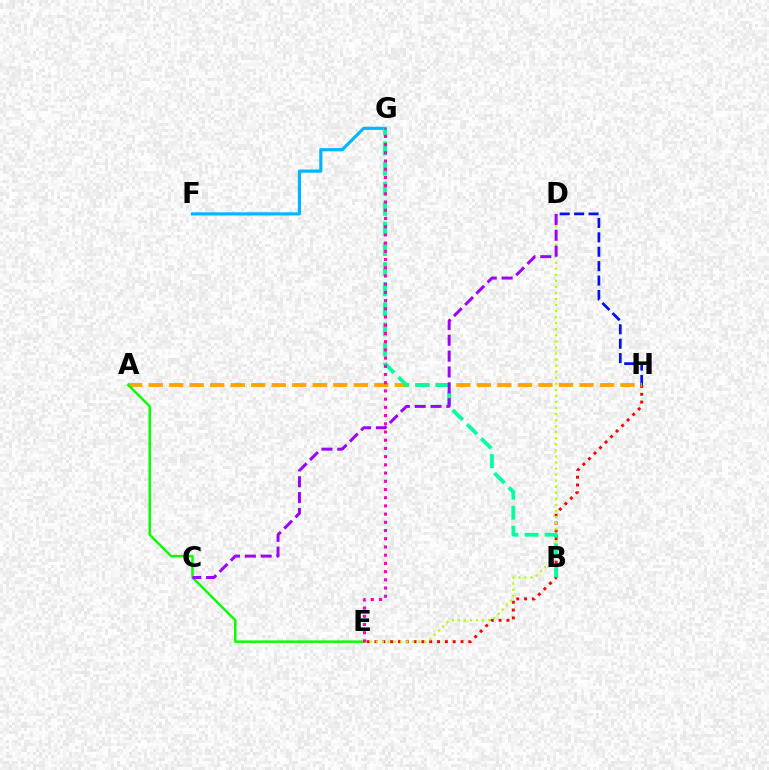{('F', 'G'): [{'color': '#00b5ff', 'line_style': 'solid', 'thickness': 2.27}], ('D', 'H'): [{'color': '#0010ff', 'line_style': 'dashed', 'thickness': 1.96}], ('E', 'H'): [{'color': '#ff0000', 'line_style': 'dotted', 'thickness': 2.12}], ('A', 'H'): [{'color': '#ffa500', 'line_style': 'dashed', 'thickness': 2.79}], ('D', 'E'): [{'color': '#b3ff00', 'line_style': 'dotted', 'thickness': 1.64}], ('B', 'G'): [{'color': '#00ff9d', 'line_style': 'dashed', 'thickness': 2.73}], ('A', 'E'): [{'color': '#08ff00', 'line_style': 'solid', 'thickness': 1.8}], ('C', 'D'): [{'color': '#9b00ff', 'line_style': 'dashed', 'thickness': 2.15}], ('E', 'G'): [{'color': '#ff00bd', 'line_style': 'dotted', 'thickness': 2.23}]}